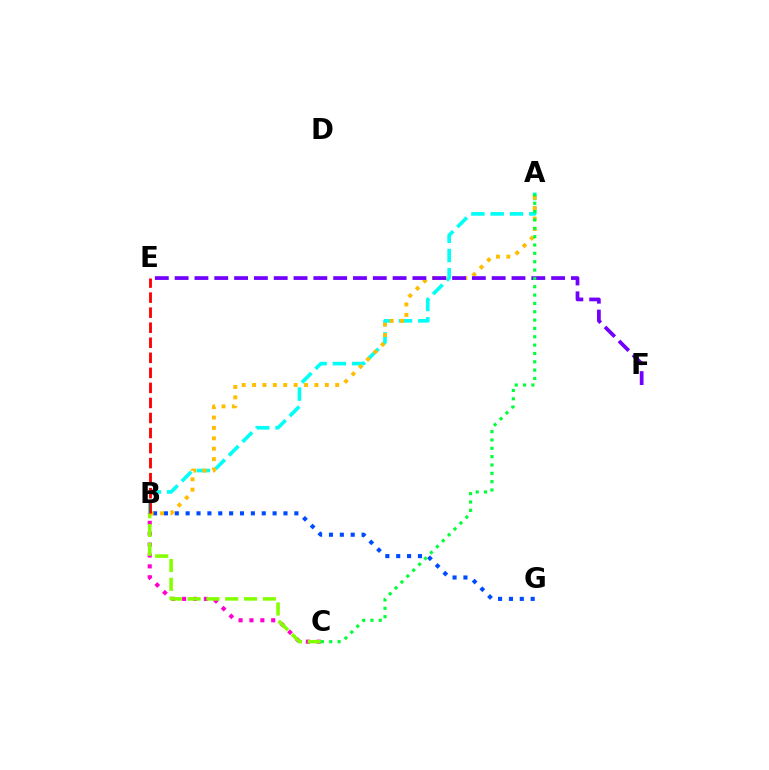{('B', 'C'): [{'color': '#ff00cf', 'line_style': 'dotted', 'thickness': 2.96}, {'color': '#84ff00', 'line_style': 'dashed', 'thickness': 2.55}], ('B', 'G'): [{'color': '#004bff', 'line_style': 'dotted', 'thickness': 2.95}], ('A', 'B'): [{'color': '#00fff6', 'line_style': 'dashed', 'thickness': 2.62}, {'color': '#ffbd00', 'line_style': 'dotted', 'thickness': 2.82}], ('E', 'F'): [{'color': '#7200ff', 'line_style': 'dashed', 'thickness': 2.69}], ('A', 'C'): [{'color': '#00ff39', 'line_style': 'dotted', 'thickness': 2.27}], ('B', 'E'): [{'color': '#ff0000', 'line_style': 'dashed', 'thickness': 2.04}]}